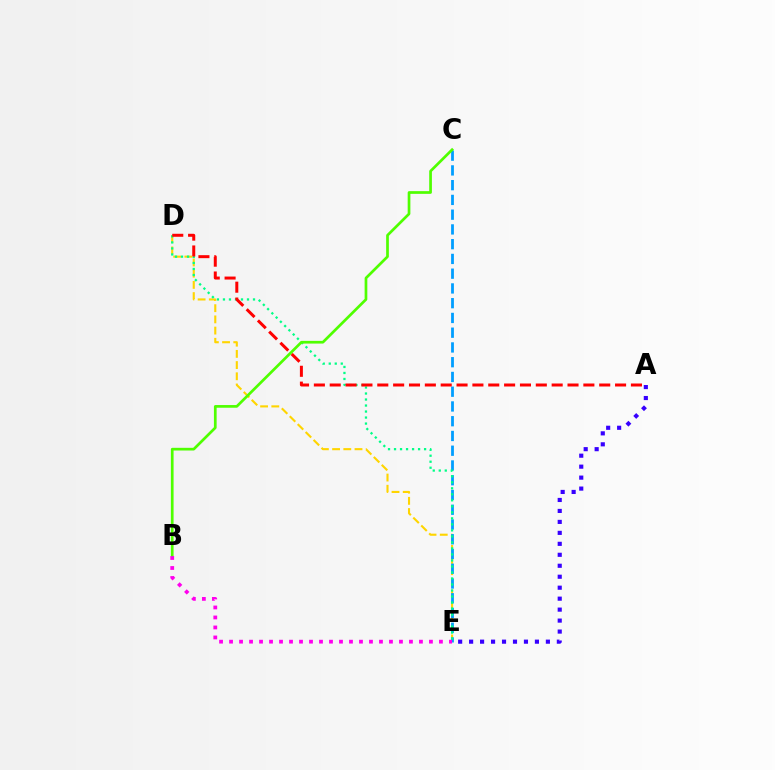{('D', 'E'): [{'color': '#ffd500', 'line_style': 'dashed', 'thickness': 1.52}, {'color': '#00ff86', 'line_style': 'dotted', 'thickness': 1.63}], ('C', 'E'): [{'color': '#009eff', 'line_style': 'dashed', 'thickness': 2.0}], ('A', 'E'): [{'color': '#3700ff', 'line_style': 'dotted', 'thickness': 2.98}], ('A', 'D'): [{'color': '#ff0000', 'line_style': 'dashed', 'thickness': 2.15}], ('B', 'C'): [{'color': '#4fff00', 'line_style': 'solid', 'thickness': 1.94}], ('B', 'E'): [{'color': '#ff00ed', 'line_style': 'dotted', 'thickness': 2.72}]}